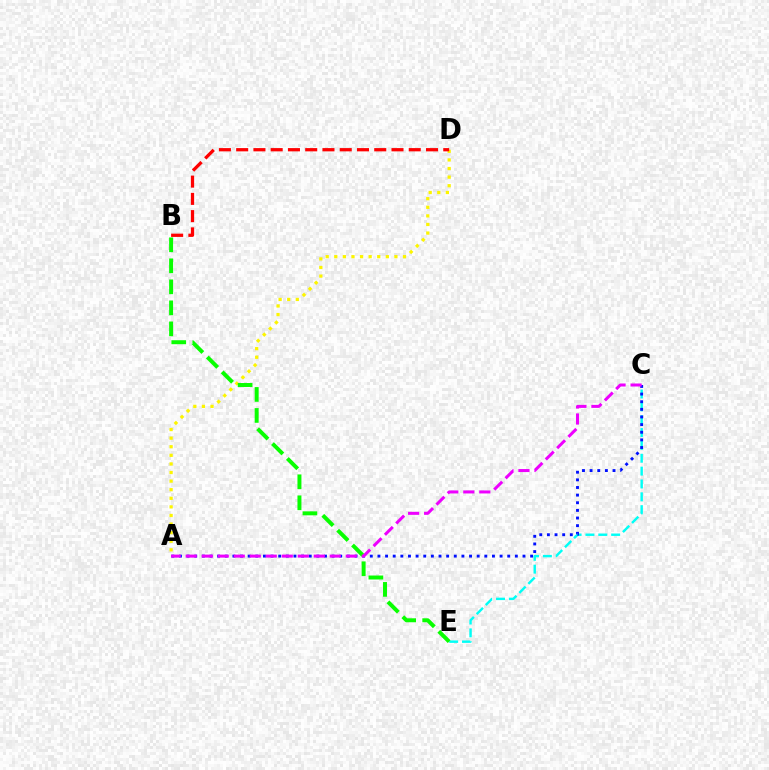{('A', 'D'): [{'color': '#fcf500', 'line_style': 'dotted', 'thickness': 2.33}], ('C', 'E'): [{'color': '#00fff6', 'line_style': 'dashed', 'thickness': 1.75}], ('A', 'C'): [{'color': '#0010ff', 'line_style': 'dotted', 'thickness': 2.07}, {'color': '#ee00ff', 'line_style': 'dashed', 'thickness': 2.17}], ('B', 'E'): [{'color': '#08ff00', 'line_style': 'dashed', 'thickness': 2.85}], ('B', 'D'): [{'color': '#ff0000', 'line_style': 'dashed', 'thickness': 2.34}]}